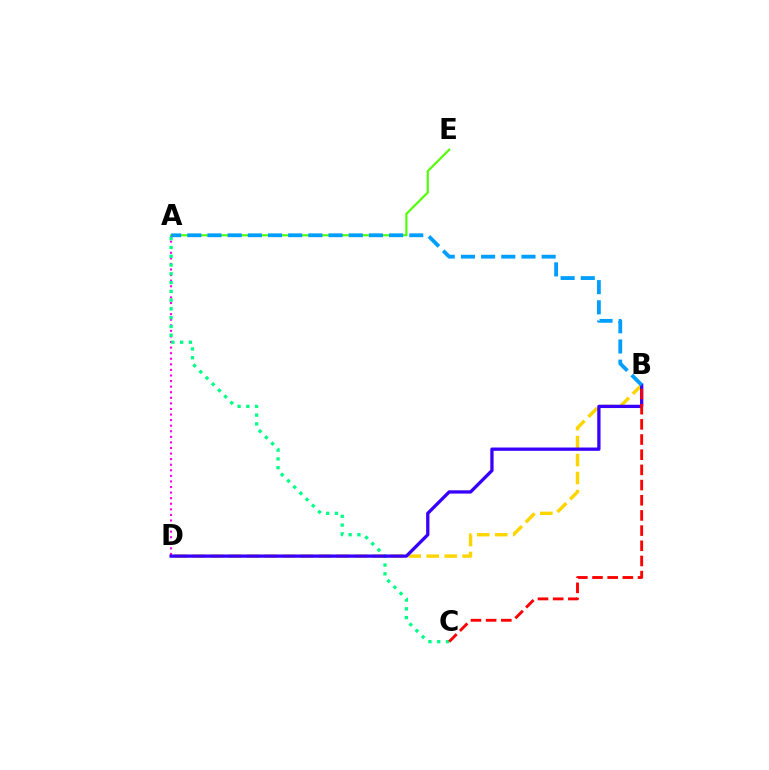{('B', 'D'): [{'color': '#ffd500', 'line_style': 'dashed', 'thickness': 2.44}, {'color': '#3700ff', 'line_style': 'solid', 'thickness': 2.37}], ('A', 'D'): [{'color': '#ff00ed', 'line_style': 'dotted', 'thickness': 1.52}], ('A', 'C'): [{'color': '#00ff86', 'line_style': 'dotted', 'thickness': 2.38}], ('A', 'E'): [{'color': '#4fff00', 'line_style': 'solid', 'thickness': 1.54}], ('A', 'B'): [{'color': '#009eff', 'line_style': 'dashed', 'thickness': 2.74}], ('B', 'C'): [{'color': '#ff0000', 'line_style': 'dashed', 'thickness': 2.06}]}